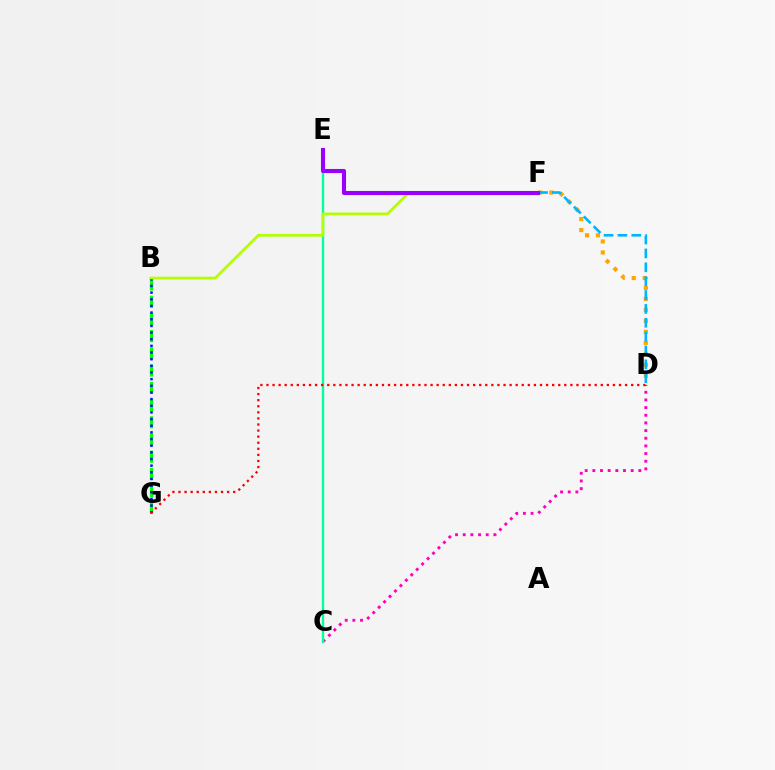{('D', 'F'): [{'color': '#ffa500', 'line_style': 'dotted', 'thickness': 2.99}, {'color': '#00b5ff', 'line_style': 'dashed', 'thickness': 1.88}], ('B', 'G'): [{'color': '#08ff00', 'line_style': 'dashed', 'thickness': 2.34}, {'color': '#0010ff', 'line_style': 'dotted', 'thickness': 1.81}], ('C', 'D'): [{'color': '#ff00bd', 'line_style': 'dotted', 'thickness': 2.08}], ('C', 'E'): [{'color': '#00ff9d', 'line_style': 'solid', 'thickness': 1.69}], ('D', 'G'): [{'color': '#ff0000', 'line_style': 'dotted', 'thickness': 1.65}], ('B', 'F'): [{'color': '#b3ff00', 'line_style': 'solid', 'thickness': 1.94}], ('E', 'F'): [{'color': '#9b00ff', 'line_style': 'solid', 'thickness': 2.92}]}